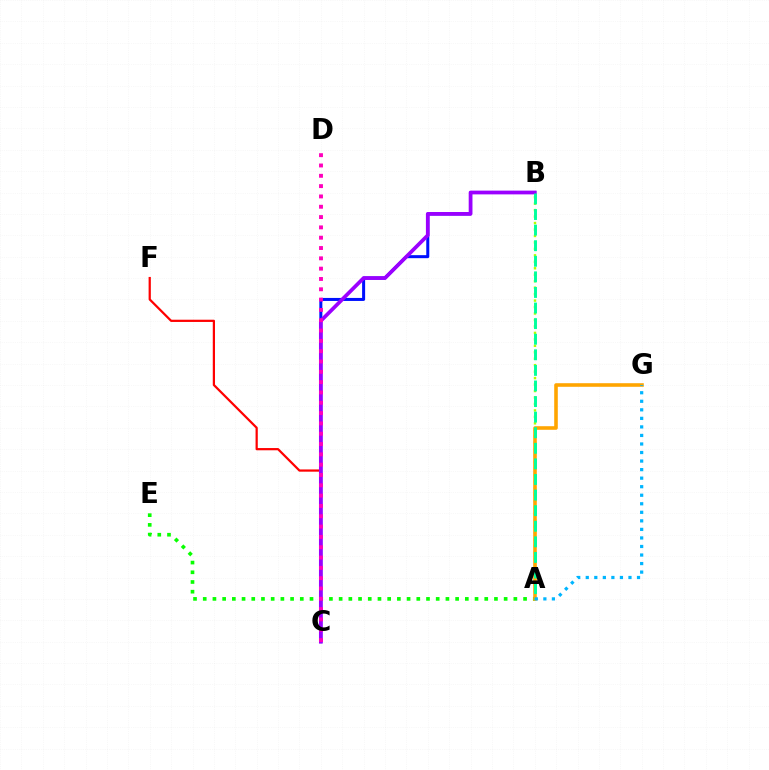{('A', 'B'): [{'color': '#b3ff00', 'line_style': 'dotted', 'thickness': 1.76}, {'color': '#00ff9d', 'line_style': 'dashed', 'thickness': 2.12}], ('A', 'E'): [{'color': '#08ff00', 'line_style': 'dotted', 'thickness': 2.64}], ('A', 'G'): [{'color': '#ffa500', 'line_style': 'solid', 'thickness': 2.58}, {'color': '#00b5ff', 'line_style': 'dotted', 'thickness': 2.32}], ('B', 'C'): [{'color': '#0010ff', 'line_style': 'solid', 'thickness': 2.17}, {'color': '#9b00ff', 'line_style': 'solid', 'thickness': 2.69}], ('C', 'F'): [{'color': '#ff0000', 'line_style': 'solid', 'thickness': 1.61}], ('C', 'D'): [{'color': '#ff00bd', 'line_style': 'dotted', 'thickness': 2.8}]}